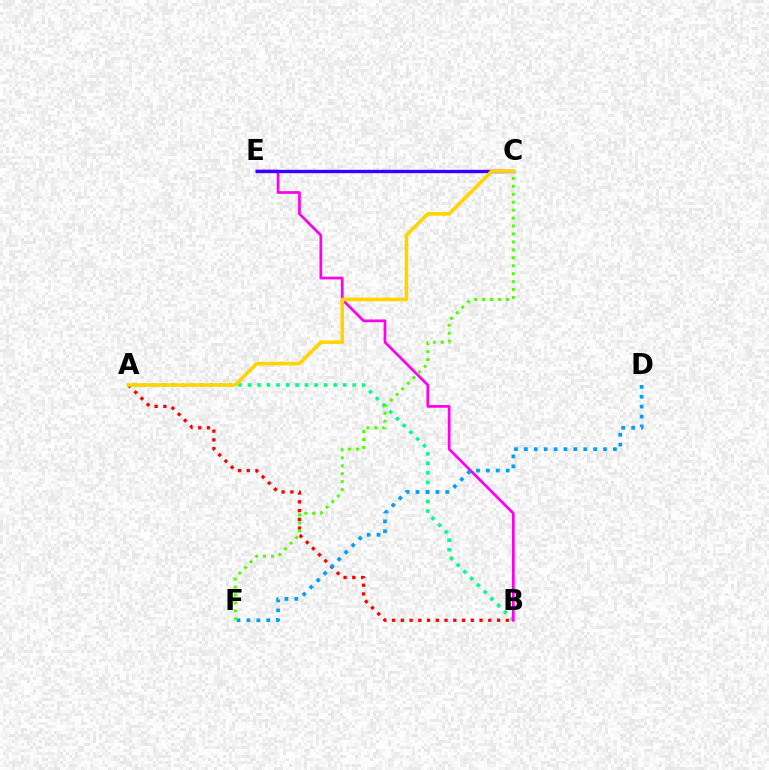{('A', 'B'): [{'color': '#00ff86', 'line_style': 'dotted', 'thickness': 2.59}, {'color': '#ff0000', 'line_style': 'dotted', 'thickness': 2.38}], ('B', 'E'): [{'color': '#ff00ed', 'line_style': 'solid', 'thickness': 1.96}], ('C', 'E'): [{'color': '#3700ff', 'line_style': 'solid', 'thickness': 2.42}], ('D', 'F'): [{'color': '#009eff', 'line_style': 'dotted', 'thickness': 2.69}], ('C', 'F'): [{'color': '#4fff00', 'line_style': 'dotted', 'thickness': 2.16}], ('A', 'C'): [{'color': '#ffd500', 'line_style': 'solid', 'thickness': 2.62}]}